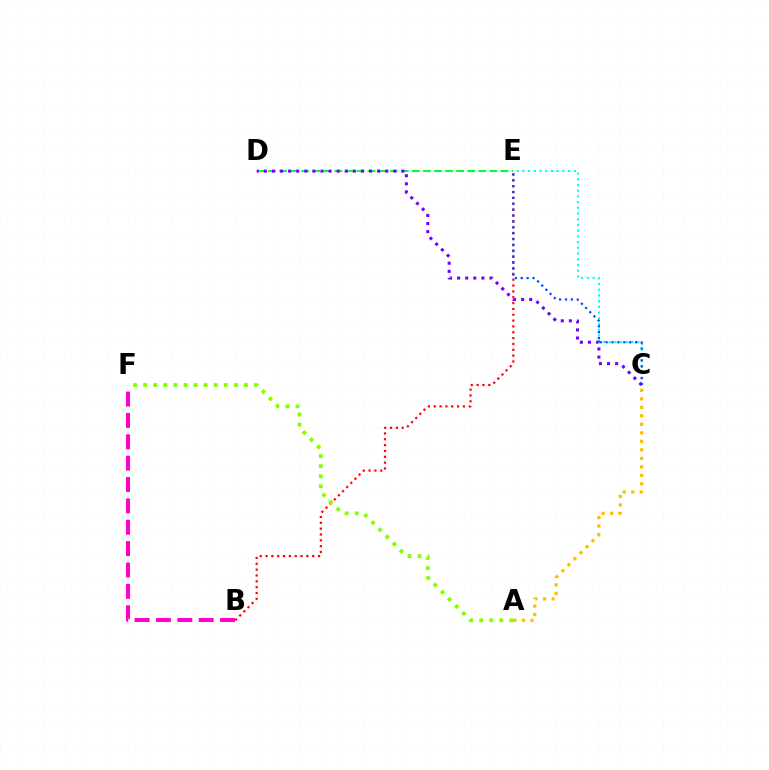{('B', 'E'): [{'color': '#ff0000', 'line_style': 'dotted', 'thickness': 1.59}], ('A', 'F'): [{'color': '#84ff00', 'line_style': 'dotted', 'thickness': 2.74}], ('B', 'F'): [{'color': '#ff00cf', 'line_style': 'dashed', 'thickness': 2.9}], ('C', 'E'): [{'color': '#00fff6', 'line_style': 'dotted', 'thickness': 1.55}, {'color': '#004bff', 'line_style': 'dotted', 'thickness': 1.6}], ('D', 'E'): [{'color': '#00ff39', 'line_style': 'dashed', 'thickness': 1.5}], ('A', 'C'): [{'color': '#ffbd00', 'line_style': 'dotted', 'thickness': 2.31}], ('C', 'D'): [{'color': '#7200ff', 'line_style': 'dotted', 'thickness': 2.2}]}